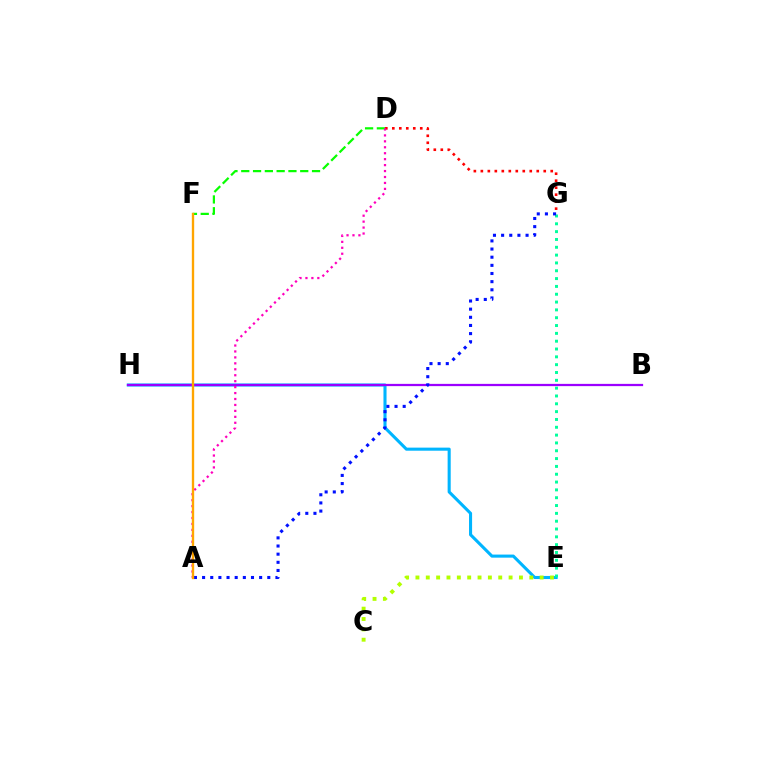{('E', 'H'): [{'color': '#00b5ff', 'line_style': 'solid', 'thickness': 2.22}], ('D', 'F'): [{'color': '#08ff00', 'line_style': 'dashed', 'thickness': 1.6}], ('D', 'G'): [{'color': '#ff0000', 'line_style': 'dotted', 'thickness': 1.9}], ('B', 'H'): [{'color': '#9b00ff', 'line_style': 'solid', 'thickness': 1.62}], ('E', 'G'): [{'color': '#00ff9d', 'line_style': 'dotted', 'thickness': 2.13}], ('A', 'D'): [{'color': '#ff00bd', 'line_style': 'dotted', 'thickness': 1.61}], ('A', 'G'): [{'color': '#0010ff', 'line_style': 'dotted', 'thickness': 2.21}], ('C', 'E'): [{'color': '#b3ff00', 'line_style': 'dotted', 'thickness': 2.81}], ('A', 'F'): [{'color': '#ffa500', 'line_style': 'solid', 'thickness': 1.69}]}